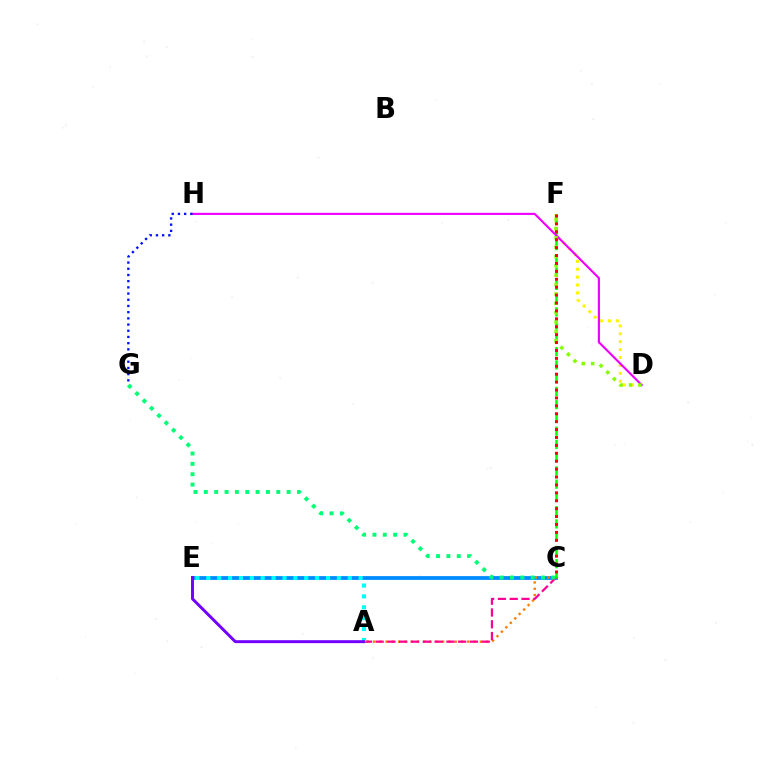{('C', 'E'): [{'color': '#008cff', 'line_style': 'solid', 'thickness': 2.72}], ('D', 'F'): [{'color': '#fcf500', 'line_style': 'dotted', 'thickness': 2.15}, {'color': '#84ff00', 'line_style': 'dotted', 'thickness': 2.54}], ('A', 'C'): [{'color': '#ff7c00', 'line_style': 'dotted', 'thickness': 1.71}, {'color': '#ff0094', 'line_style': 'dashed', 'thickness': 1.6}], ('A', 'E'): [{'color': '#00fff6', 'line_style': 'dotted', 'thickness': 2.96}, {'color': '#7200ff', 'line_style': 'solid', 'thickness': 2.11}], ('C', 'F'): [{'color': '#08ff00', 'line_style': 'dashed', 'thickness': 1.8}, {'color': '#ff0000', 'line_style': 'dotted', 'thickness': 2.15}], ('C', 'G'): [{'color': '#00ff74', 'line_style': 'dotted', 'thickness': 2.81}], ('D', 'H'): [{'color': '#ee00ff', 'line_style': 'solid', 'thickness': 1.55}], ('G', 'H'): [{'color': '#0010ff', 'line_style': 'dotted', 'thickness': 1.68}]}